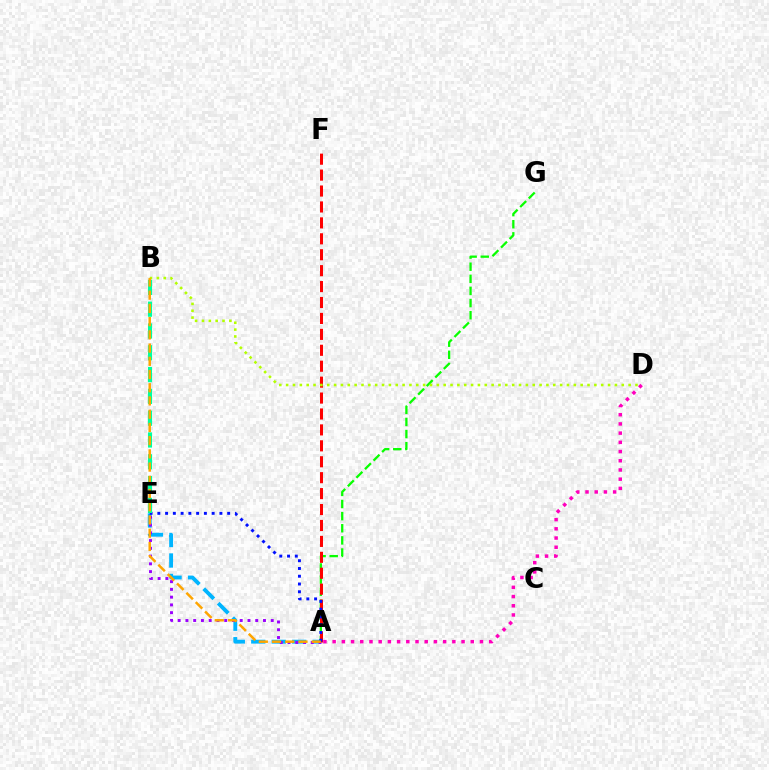{('A', 'E'): [{'color': '#00b5ff', 'line_style': 'dashed', 'thickness': 2.78}, {'color': '#9b00ff', 'line_style': 'dotted', 'thickness': 2.11}, {'color': '#0010ff', 'line_style': 'dotted', 'thickness': 2.11}], ('A', 'G'): [{'color': '#08ff00', 'line_style': 'dashed', 'thickness': 1.65}], ('A', 'F'): [{'color': '#ff0000', 'line_style': 'dashed', 'thickness': 2.16}], ('B', 'E'): [{'color': '#00ff9d', 'line_style': 'dashed', 'thickness': 2.96}], ('B', 'D'): [{'color': '#b3ff00', 'line_style': 'dotted', 'thickness': 1.86}], ('A', 'B'): [{'color': '#ffa500', 'line_style': 'dashed', 'thickness': 1.8}], ('A', 'D'): [{'color': '#ff00bd', 'line_style': 'dotted', 'thickness': 2.5}]}